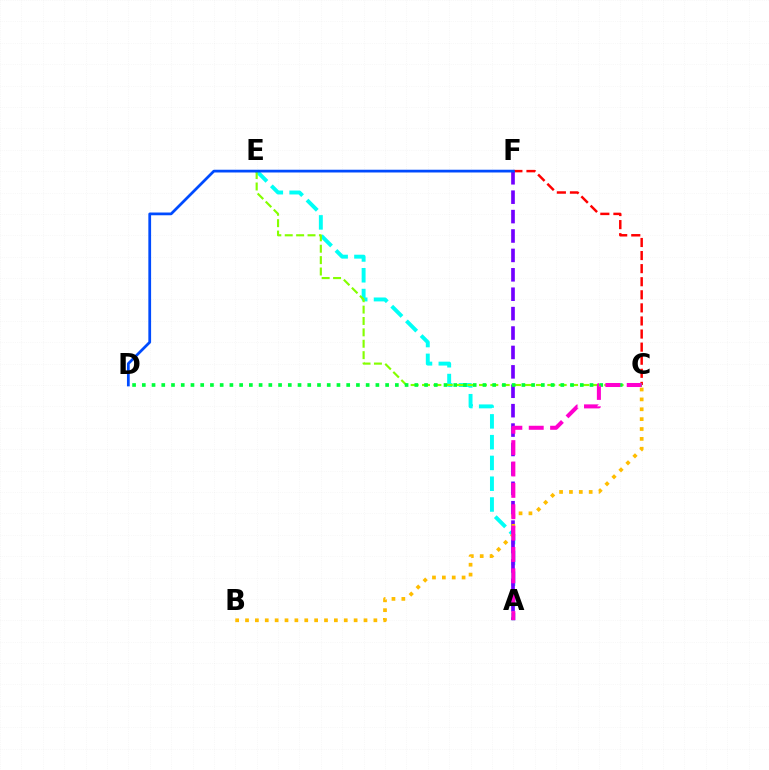{('C', 'F'): [{'color': '#ff0000', 'line_style': 'dashed', 'thickness': 1.78}], ('A', 'E'): [{'color': '#00fff6', 'line_style': 'dashed', 'thickness': 2.82}], ('A', 'F'): [{'color': '#7200ff', 'line_style': 'dashed', 'thickness': 2.64}], ('C', 'E'): [{'color': '#84ff00', 'line_style': 'dashed', 'thickness': 1.55}], ('B', 'C'): [{'color': '#ffbd00', 'line_style': 'dotted', 'thickness': 2.68}], ('C', 'D'): [{'color': '#00ff39', 'line_style': 'dotted', 'thickness': 2.64}], ('A', 'C'): [{'color': '#ff00cf', 'line_style': 'dashed', 'thickness': 2.9}], ('D', 'F'): [{'color': '#004bff', 'line_style': 'solid', 'thickness': 1.98}]}